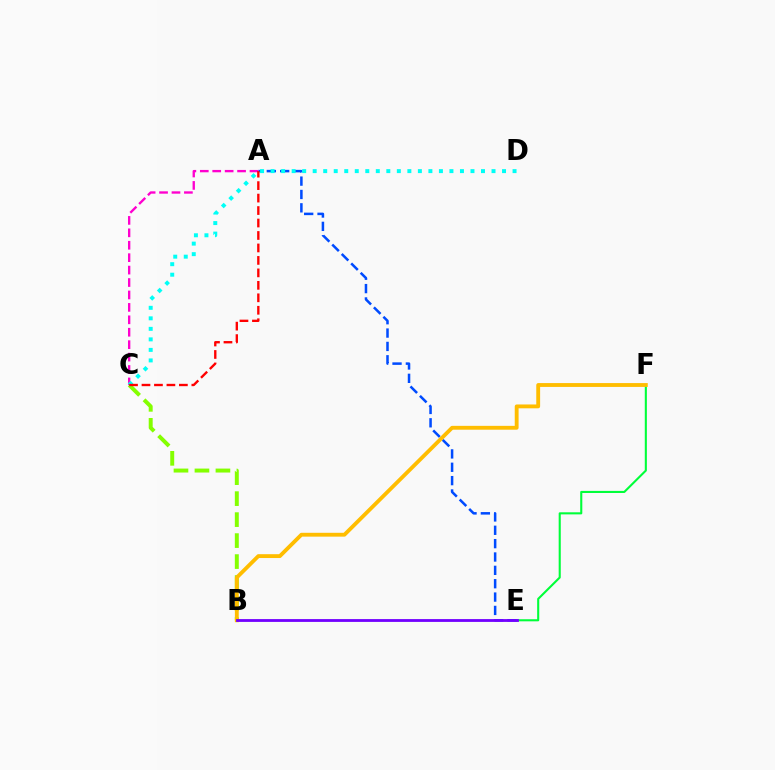{('E', 'F'): [{'color': '#00ff39', 'line_style': 'solid', 'thickness': 1.51}], ('A', 'E'): [{'color': '#004bff', 'line_style': 'dashed', 'thickness': 1.81}], ('B', 'C'): [{'color': '#84ff00', 'line_style': 'dashed', 'thickness': 2.85}], ('B', 'F'): [{'color': '#ffbd00', 'line_style': 'solid', 'thickness': 2.77}], ('A', 'C'): [{'color': '#ff00cf', 'line_style': 'dashed', 'thickness': 1.69}, {'color': '#ff0000', 'line_style': 'dashed', 'thickness': 1.69}], ('B', 'E'): [{'color': '#7200ff', 'line_style': 'solid', 'thickness': 2.03}], ('C', 'D'): [{'color': '#00fff6', 'line_style': 'dotted', 'thickness': 2.86}]}